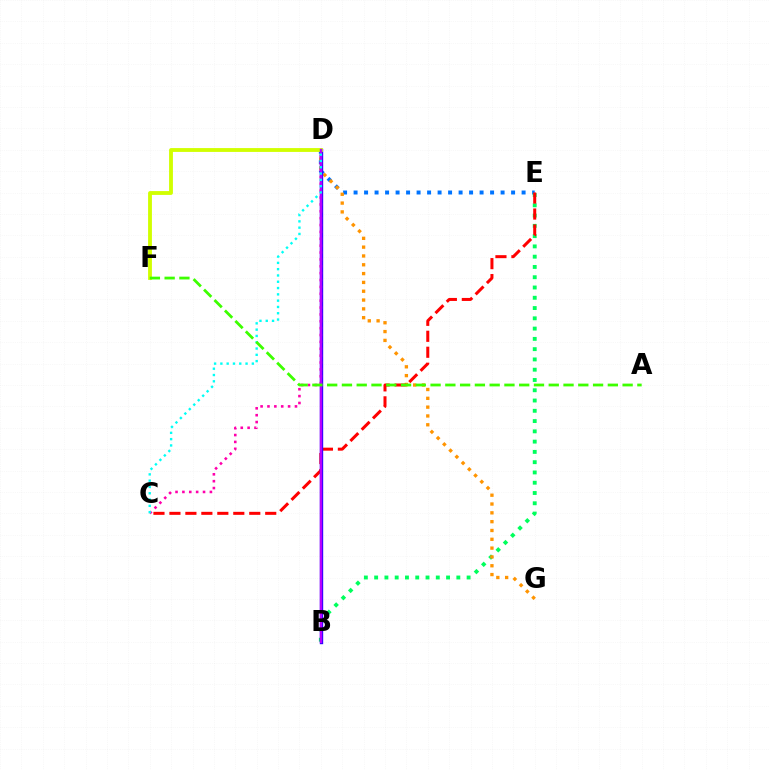{('D', 'E'): [{'color': '#0074ff', 'line_style': 'dotted', 'thickness': 2.85}], ('B', 'E'): [{'color': '#00ff5c', 'line_style': 'dotted', 'thickness': 2.79}], ('D', 'G'): [{'color': '#ff9400', 'line_style': 'dotted', 'thickness': 2.4}], ('C', 'E'): [{'color': '#ff0000', 'line_style': 'dashed', 'thickness': 2.17}], ('B', 'D'): [{'color': '#2500ff', 'line_style': 'solid', 'thickness': 2.43}, {'color': '#b900ff', 'line_style': 'solid', 'thickness': 1.7}], ('C', 'D'): [{'color': '#ff00ac', 'line_style': 'dotted', 'thickness': 1.87}, {'color': '#00fff6', 'line_style': 'dotted', 'thickness': 1.71}], ('D', 'F'): [{'color': '#d1ff00', 'line_style': 'solid', 'thickness': 2.76}], ('A', 'F'): [{'color': '#3dff00', 'line_style': 'dashed', 'thickness': 2.01}]}